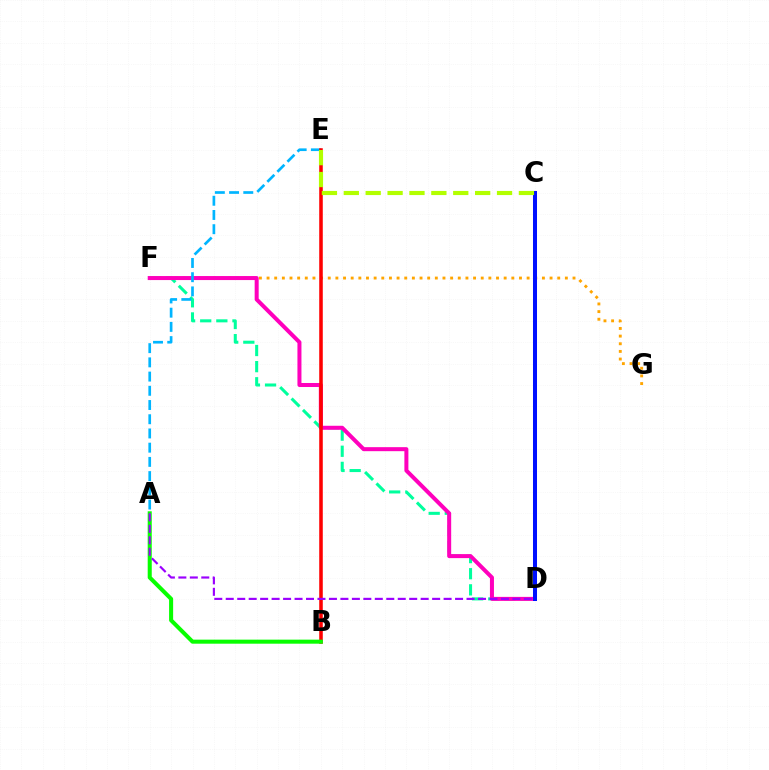{('F', 'G'): [{'color': '#ffa500', 'line_style': 'dotted', 'thickness': 2.08}], ('D', 'F'): [{'color': '#00ff9d', 'line_style': 'dashed', 'thickness': 2.19}, {'color': '#ff00bd', 'line_style': 'solid', 'thickness': 2.89}], ('A', 'E'): [{'color': '#00b5ff', 'line_style': 'dashed', 'thickness': 1.93}], ('B', 'E'): [{'color': '#ff0000', 'line_style': 'solid', 'thickness': 2.56}], ('A', 'B'): [{'color': '#08ff00', 'line_style': 'solid', 'thickness': 2.91}], ('C', 'D'): [{'color': '#0010ff', 'line_style': 'solid', 'thickness': 2.89}], ('A', 'D'): [{'color': '#9b00ff', 'line_style': 'dashed', 'thickness': 1.56}], ('C', 'E'): [{'color': '#b3ff00', 'line_style': 'dashed', 'thickness': 2.97}]}